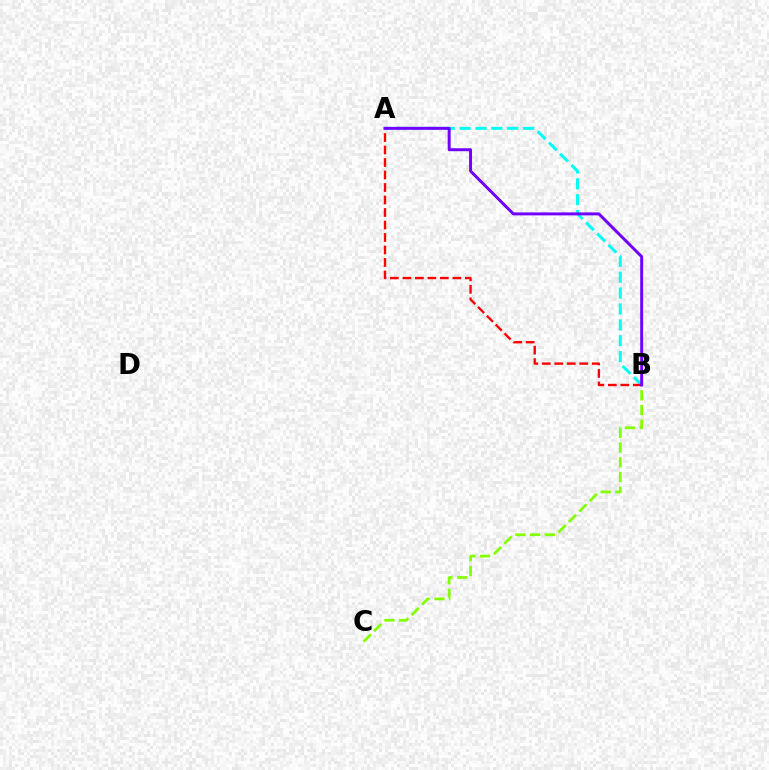{('A', 'B'): [{'color': '#00fff6', 'line_style': 'dashed', 'thickness': 2.16}, {'color': '#ff0000', 'line_style': 'dashed', 'thickness': 1.7}, {'color': '#7200ff', 'line_style': 'solid', 'thickness': 2.12}], ('B', 'C'): [{'color': '#84ff00', 'line_style': 'dashed', 'thickness': 2.0}]}